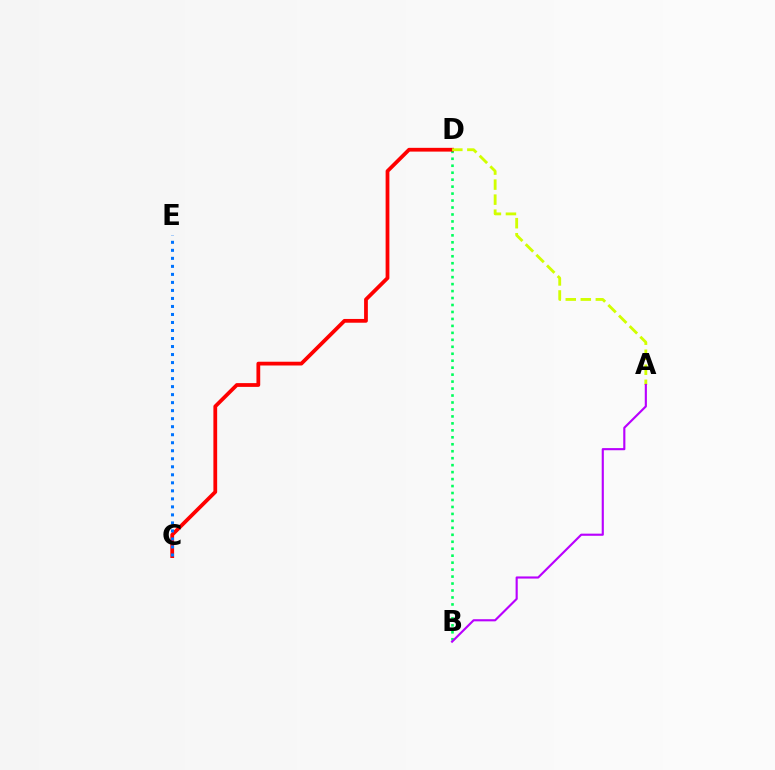{('B', 'D'): [{'color': '#00ff5c', 'line_style': 'dotted', 'thickness': 1.89}], ('C', 'D'): [{'color': '#ff0000', 'line_style': 'solid', 'thickness': 2.71}], ('A', 'D'): [{'color': '#d1ff00', 'line_style': 'dashed', 'thickness': 2.04}], ('A', 'B'): [{'color': '#b900ff', 'line_style': 'solid', 'thickness': 1.54}], ('C', 'E'): [{'color': '#0074ff', 'line_style': 'dotted', 'thickness': 2.18}]}